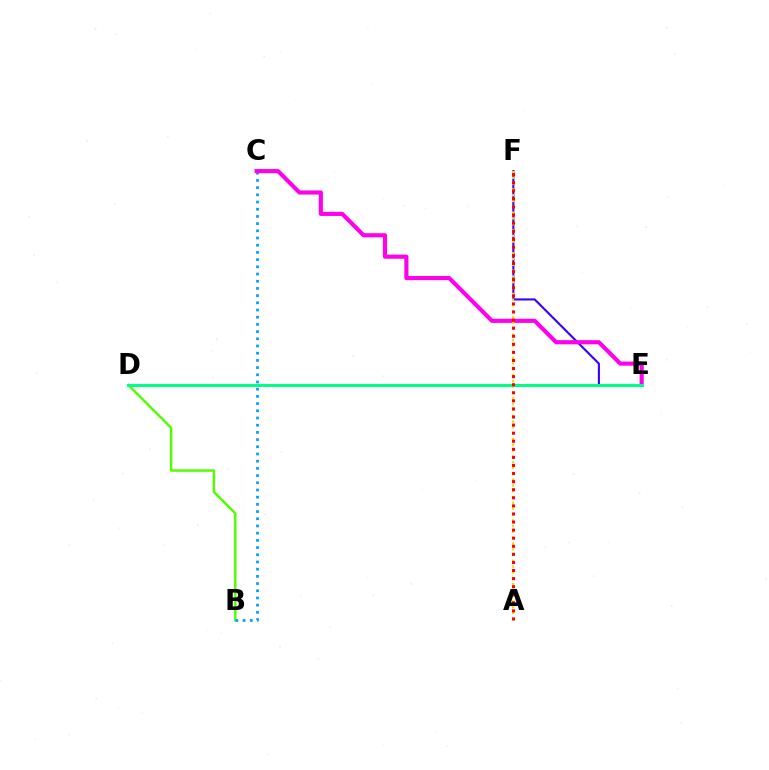{('E', 'F'): [{'color': '#3700ff', 'line_style': 'solid', 'thickness': 1.51}], ('B', 'D'): [{'color': '#4fff00', 'line_style': 'solid', 'thickness': 1.76}], ('B', 'C'): [{'color': '#009eff', 'line_style': 'dotted', 'thickness': 1.96}], ('C', 'E'): [{'color': '#ff00ed', 'line_style': 'solid', 'thickness': 2.97}], ('A', 'F'): [{'color': '#ffd500', 'line_style': 'dotted', 'thickness': 1.58}, {'color': '#ff0000', 'line_style': 'dotted', 'thickness': 2.19}], ('D', 'E'): [{'color': '#00ff86', 'line_style': 'solid', 'thickness': 2.17}]}